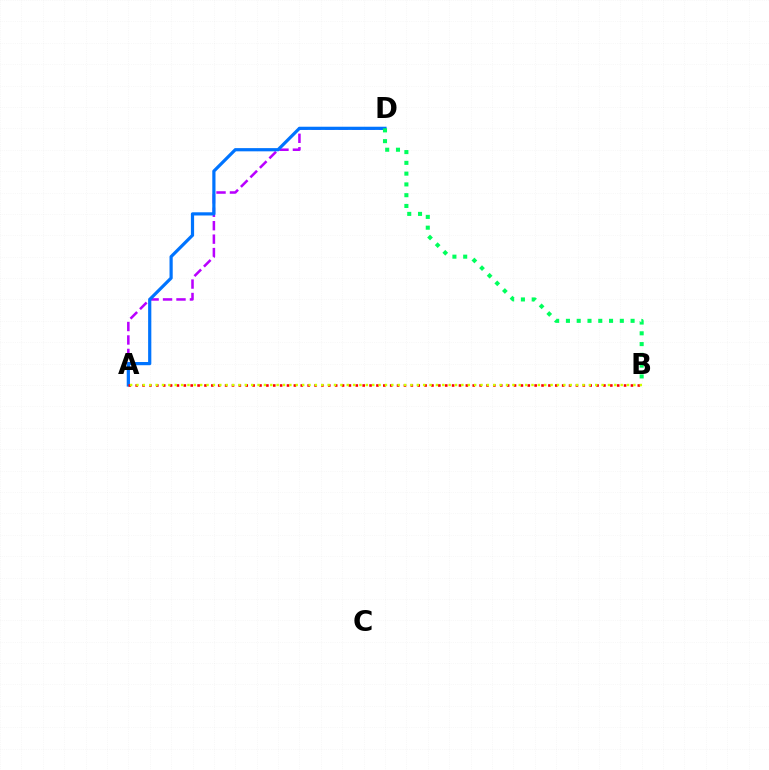{('A', 'D'): [{'color': '#b900ff', 'line_style': 'dashed', 'thickness': 1.83}, {'color': '#0074ff', 'line_style': 'solid', 'thickness': 2.31}], ('B', 'D'): [{'color': '#00ff5c', 'line_style': 'dotted', 'thickness': 2.93}], ('A', 'B'): [{'color': '#ff0000', 'line_style': 'dotted', 'thickness': 1.87}, {'color': '#d1ff00', 'line_style': 'dotted', 'thickness': 1.73}]}